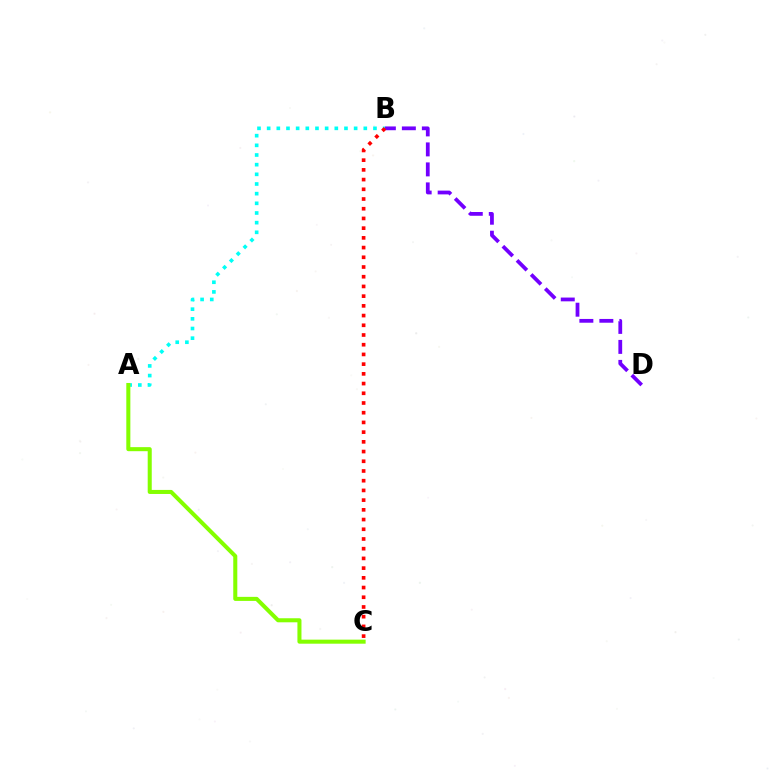{('A', 'B'): [{'color': '#00fff6', 'line_style': 'dotted', 'thickness': 2.63}], ('B', 'D'): [{'color': '#7200ff', 'line_style': 'dashed', 'thickness': 2.72}], ('B', 'C'): [{'color': '#ff0000', 'line_style': 'dotted', 'thickness': 2.64}], ('A', 'C'): [{'color': '#84ff00', 'line_style': 'solid', 'thickness': 2.91}]}